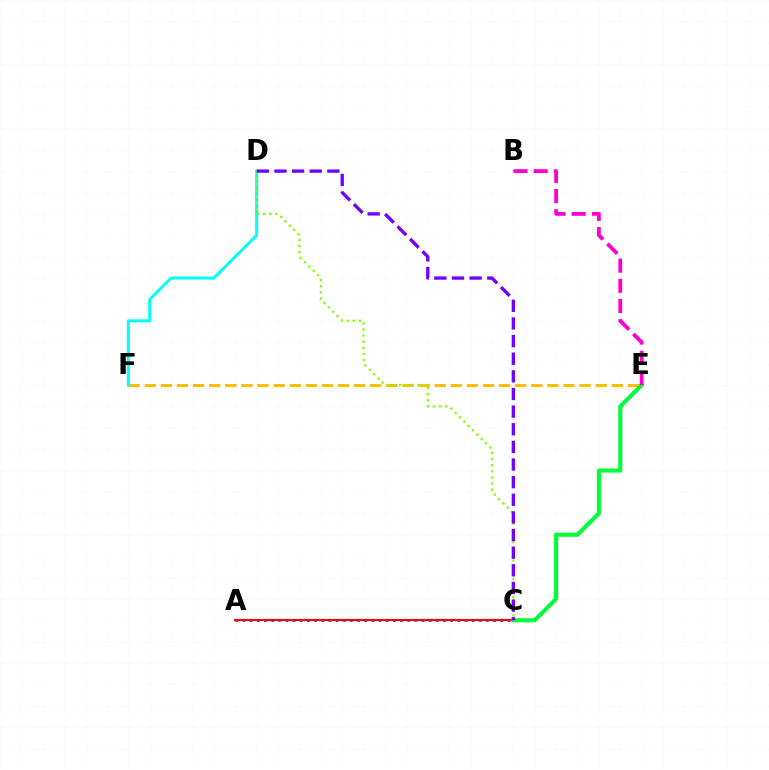{('E', 'F'): [{'color': '#ffbd00', 'line_style': 'dashed', 'thickness': 2.19}], ('A', 'C'): [{'color': '#004bff', 'line_style': 'dotted', 'thickness': 1.95}, {'color': '#ff0000', 'line_style': 'solid', 'thickness': 1.56}], ('D', 'F'): [{'color': '#00fff6', 'line_style': 'solid', 'thickness': 2.16}], ('C', 'D'): [{'color': '#84ff00', 'line_style': 'dotted', 'thickness': 1.66}, {'color': '#7200ff', 'line_style': 'dashed', 'thickness': 2.4}], ('C', 'E'): [{'color': '#00ff39', 'line_style': 'solid', 'thickness': 2.95}], ('B', 'E'): [{'color': '#ff00cf', 'line_style': 'dashed', 'thickness': 2.74}]}